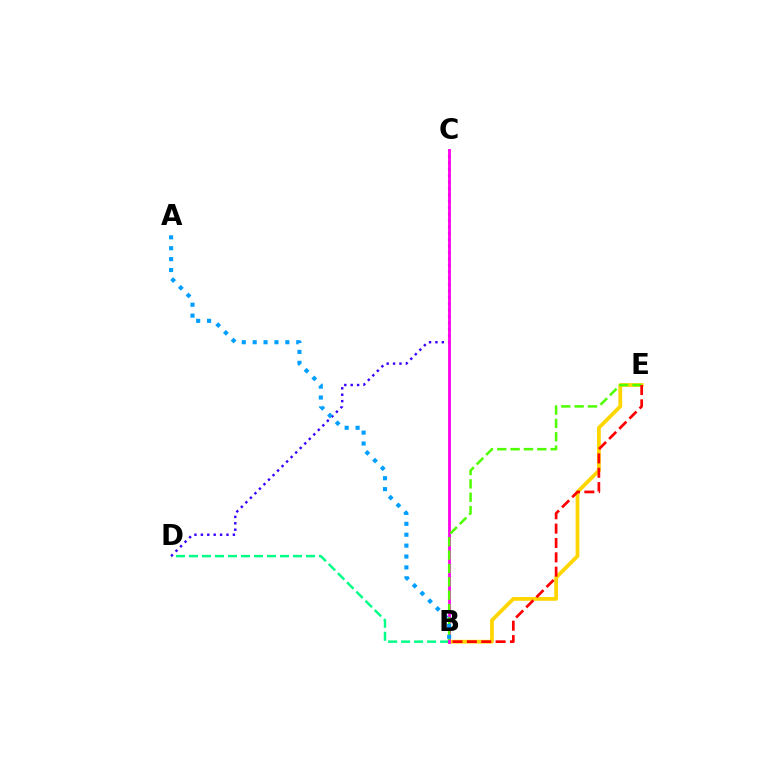{('B', 'E'): [{'color': '#ffd500', 'line_style': 'solid', 'thickness': 2.7}, {'color': '#4fff00', 'line_style': 'dashed', 'thickness': 1.81}, {'color': '#ff0000', 'line_style': 'dashed', 'thickness': 1.95}], ('B', 'D'): [{'color': '#00ff86', 'line_style': 'dashed', 'thickness': 1.77}], ('C', 'D'): [{'color': '#3700ff', 'line_style': 'dotted', 'thickness': 1.74}], ('B', 'C'): [{'color': '#ff00ed', 'line_style': 'solid', 'thickness': 2.02}], ('A', 'B'): [{'color': '#009eff', 'line_style': 'dotted', 'thickness': 2.96}]}